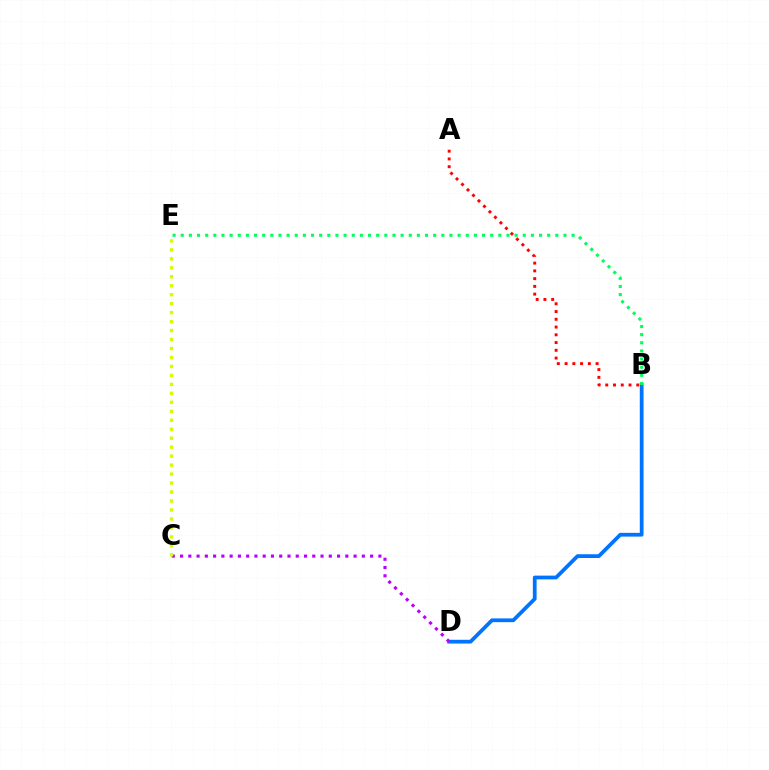{('B', 'D'): [{'color': '#0074ff', 'line_style': 'solid', 'thickness': 2.7}], ('C', 'D'): [{'color': '#b900ff', 'line_style': 'dotted', 'thickness': 2.25}], ('A', 'B'): [{'color': '#ff0000', 'line_style': 'dotted', 'thickness': 2.11}], ('C', 'E'): [{'color': '#d1ff00', 'line_style': 'dotted', 'thickness': 2.44}], ('B', 'E'): [{'color': '#00ff5c', 'line_style': 'dotted', 'thickness': 2.21}]}